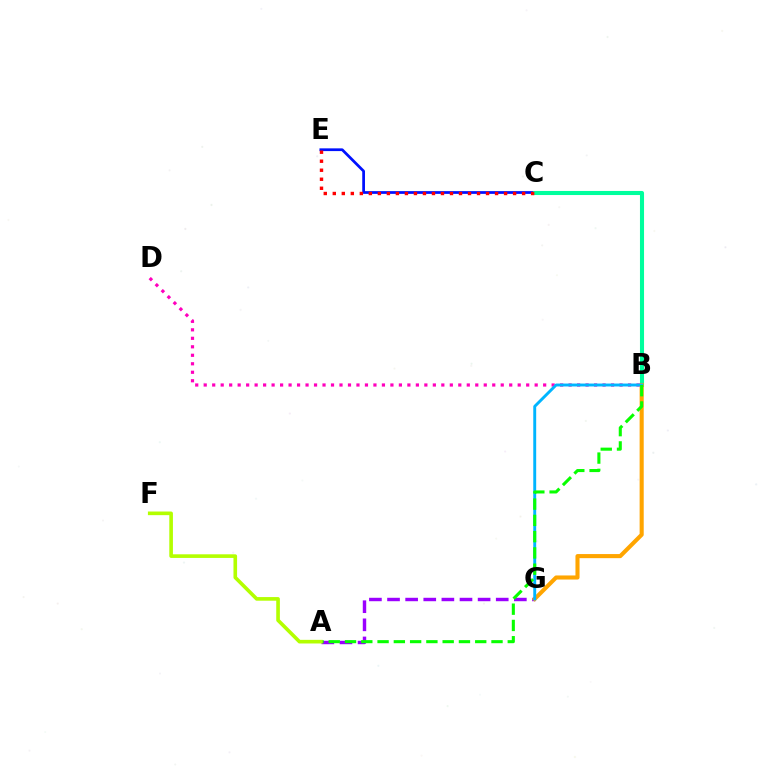{('C', 'E'): [{'color': '#0010ff', 'line_style': 'solid', 'thickness': 1.97}, {'color': '#ff0000', 'line_style': 'dotted', 'thickness': 2.45}], ('B', 'C'): [{'color': '#00ff9d', 'line_style': 'solid', 'thickness': 2.94}], ('A', 'G'): [{'color': '#9b00ff', 'line_style': 'dashed', 'thickness': 2.46}], ('B', 'G'): [{'color': '#ffa500', 'line_style': 'solid', 'thickness': 2.94}, {'color': '#00b5ff', 'line_style': 'solid', 'thickness': 2.1}], ('B', 'D'): [{'color': '#ff00bd', 'line_style': 'dotted', 'thickness': 2.31}], ('A', 'B'): [{'color': '#08ff00', 'line_style': 'dashed', 'thickness': 2.21}], ('A', 'F'): [{'color': '#b3ff00', 'line_style': 'solid', 'thickness': 2.61}]}